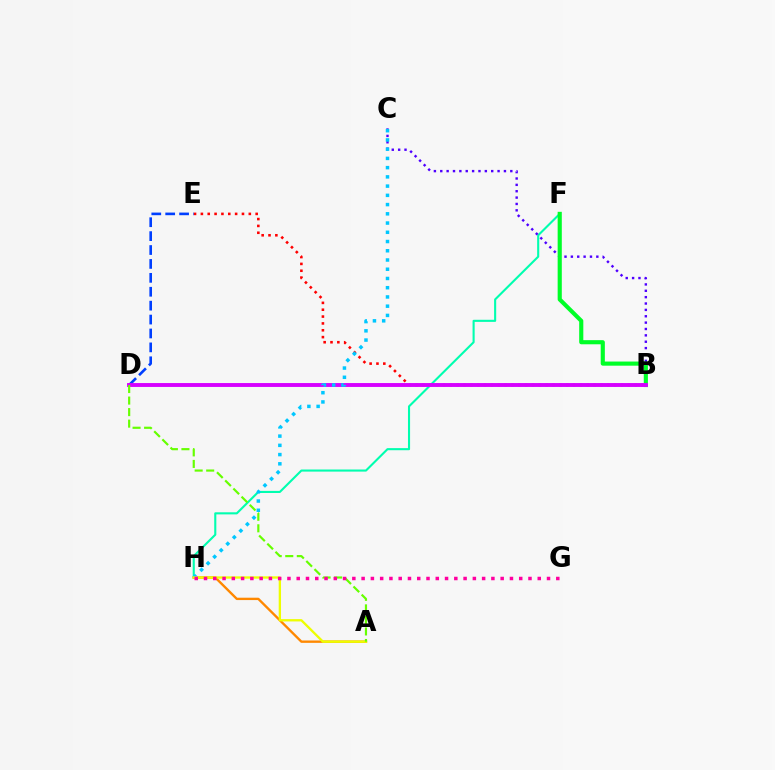{('F', 'H'): [{'color': '#00ffaf', 'line_style': 'solid', 'thickness': 1.51}], ('B', 'E'): [{'color': '#ff0000', 'line_style': 'dotted', 'thickness': 1.86}], ('B', 'C'): [{'color': '#4f00ff', 'line_style': 'dotted', 'thickness': 1.73}], ('D', 'E'): [{'color': '#003fff', 'line_style': 'dashed', 'thickness': 1.89}], ('B', 'F'): [{'color': '#00ff27', 'line_style': 'solid', 'thickness': 2.98}], ('A', 'H'): [{'color': '#ff8800', 'line_style': 'solid', 'thickness': 1.7}, {'color': '#eeff00', 'line_style': 'solid', 'thickness': 1.67}], ('B', 'D'): [{'color': '#d600ff', 'line_style': 'solid', 'thickness': 2.8}], ('C', 'H'): [{'color': '#00c7ff', 'line_style': 'dotted', 'thickness': 2.51}], ('A', 'D'): [{'color': '#66ff00', 'line_style': 'dashed', 'thickness': 1.57}], ('G', 'H'): [{'color': '#ff00a0', 'line_style': 'dotted', 'thickness': 2.52}]}